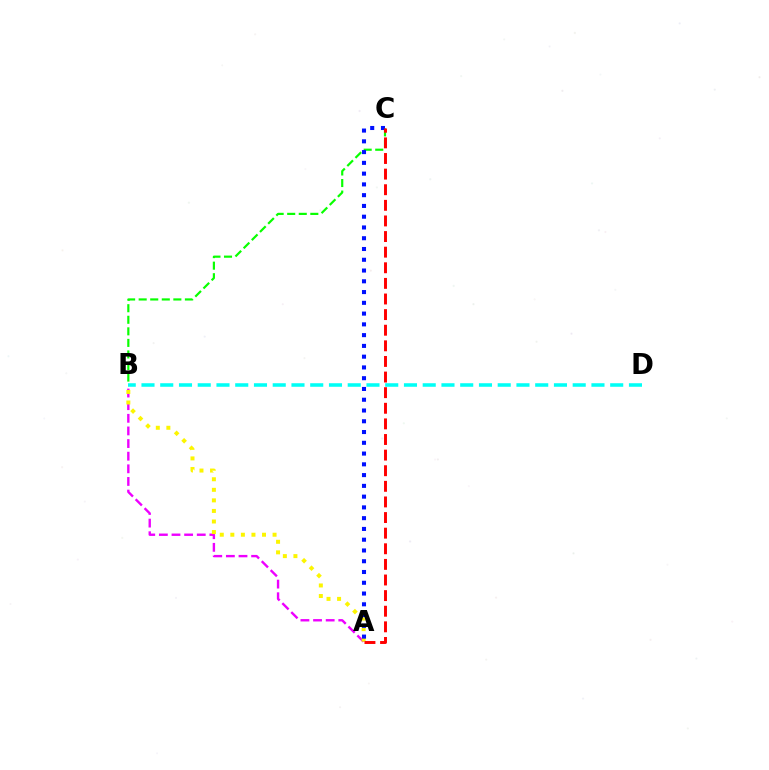{('A', 'B'): [{'color': '#ee00ff', 'line_style': 'dashed', 'thickness': 1.72}, {'color': '#fcf500', 'line_style': 'dotted', 'thickness': 2.87}], ('B', 'C'): [{'color': '#08ff00', 'line_style': 'dashed', 'thickness': 1.57}], ('A', 'C'): [{'color': '#0010ff', 'line_style': 'dotted', 'thickness': 2.93}, {'color': '#ff0000', 'line_style': 'dashed', 'thickness': 2.12}], ('B', 'D'): [{'color': '#00fff6', 'line_style': 'dashed', 'thickness': 2.55}]}